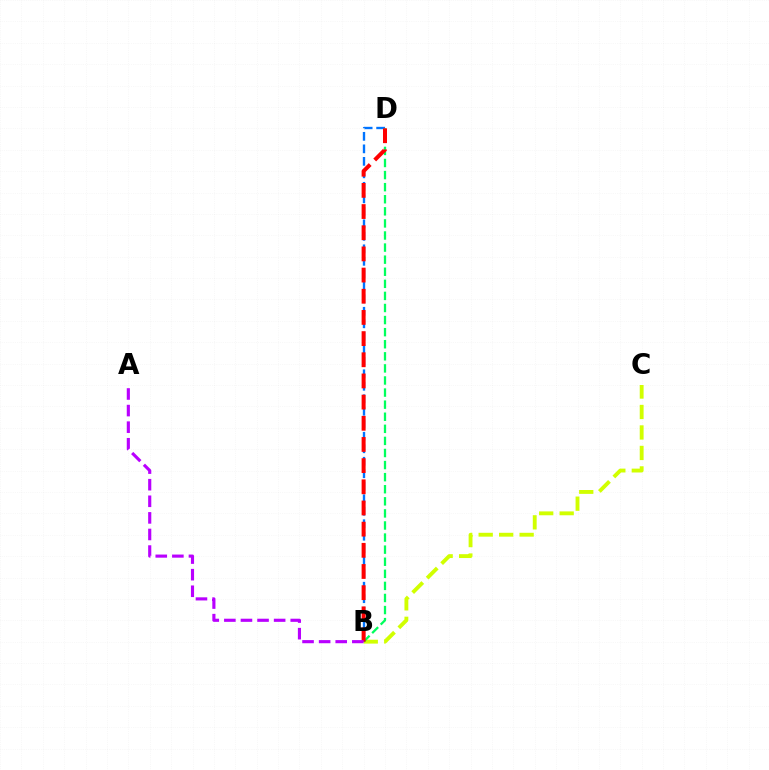{('B', 'C'): [{'color': '#d1ff00', 'line_style': 'dashed', 'thickness': 2.78}], ('B', 'D'): [{'color': '#0074ff', 'line_style': 'dashed', 'thickness': 1.7}, {'color': '#00ff5c', 'line_style': 'dashed', 'thickness': 1.64}, {'color': '#ff0000', 'line_style': 'dashed', 'thickness': 2.88}], ('A', 'B'): [{'color': '#b900ff', 'line_style': 'dashed', 'thickness': 2.25}]}